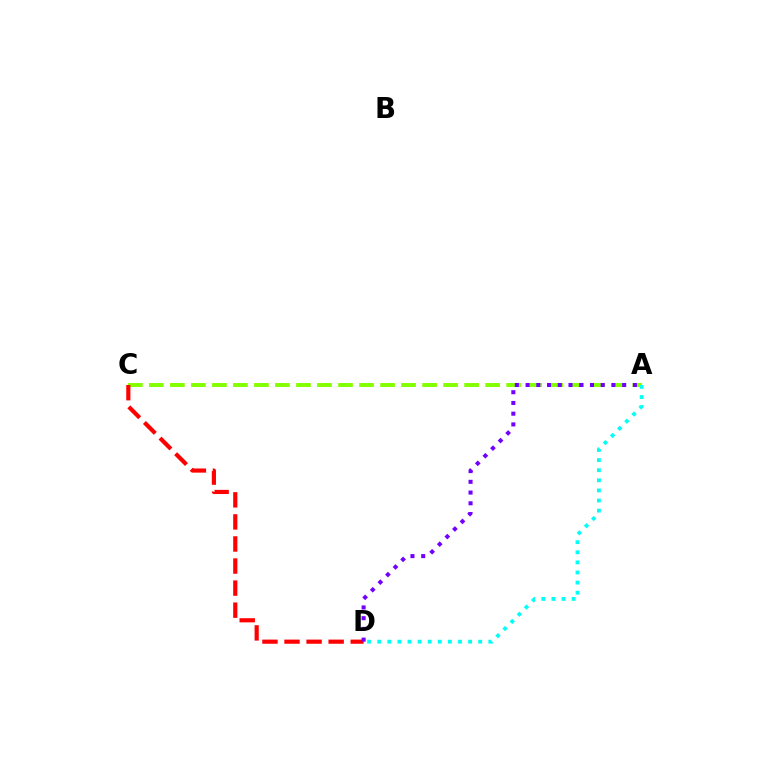{('A', 'C'): [{'color': '#84ff00', 'line_style': 'dashed', 'thickness': 2.86}], ('A', 'D'): [{'color': '#00fff6', 'line_style': 'dotted', 'thickness': 2.74}, {'color': '#7200ff', 'line_style': 'dotted', 'thickness': 2.92}], ('C', 'D'): [{'color': '#ff0000', 'line_style': 'dashed', 'thickness': 3.0}]}